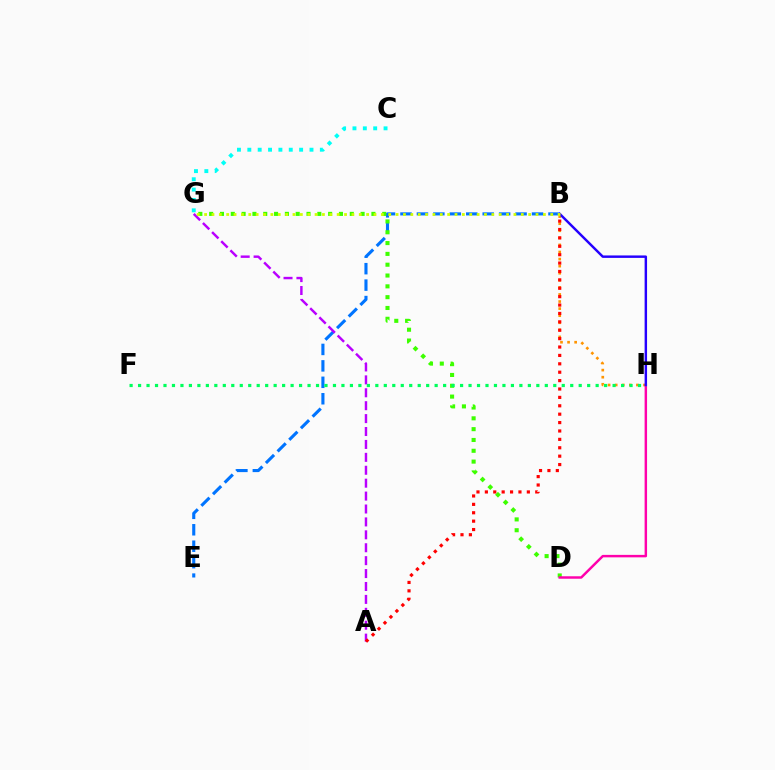{('B', 'E'): [{'color': '#0074ff', 'line_style': 'dashed', 'thickness': 2.23}], ('D', 'G'): [{'color': '#3dff00', 'line_style': 'dotted', 'thickness': 2.94}], ('B', 'H'): [{'color': '#ff9400', 'line_style': 'dotted', 'thickness': 1.92}, {'color': '#2500ff', 'line_style': 'solid', 'thickness': 1.76}], ('A', 'G'): [{'color': '#b900ff', 'line_style': 'dashed', 'thickness': 1.75}], ('A', 'B'): [{'color': '#ff0000', 'line_style': 'dotted', 'thickness': 2.28}], ('D', 'H'): [{'color': '#ff00ac', 'line_style': 'solid', 'thickness': 1.77}], ('F', 'H'): [{'color': '#00ff5c', 'line_style': 'dotted', 'thickness': 2.3}], ('C', 'G'): [{'color': '#00fff6', 'line_style': 'dotted', 'thickness': 2.81}], ('B', 'G'): [{'color': '#d1ff00', 'line_style': 'dotted', 'thickness': 2.0}]}